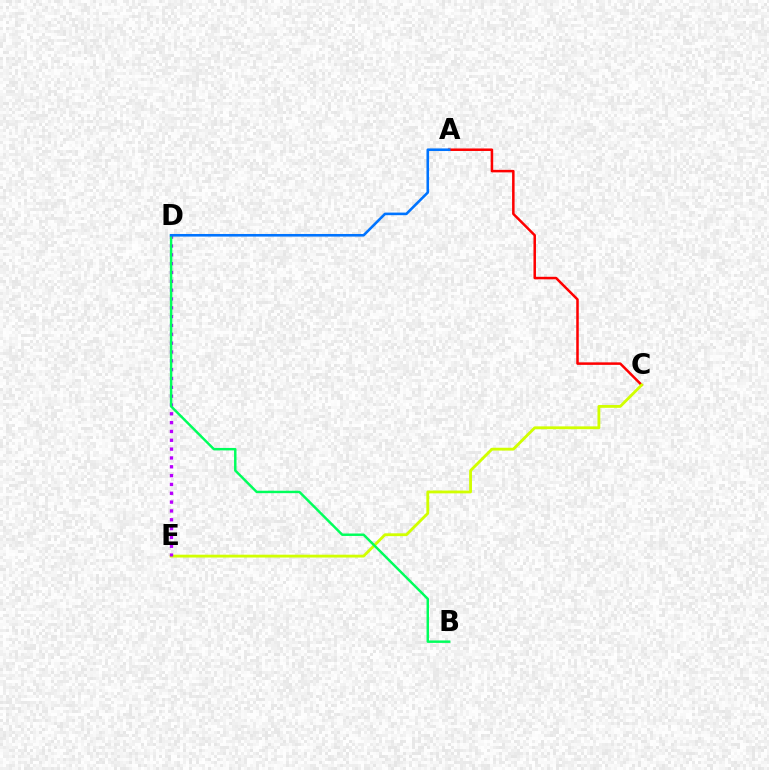{('A', 'C'): [{'color': '#ff0000', 'line_style': 'solid', 'thickness': 1.81}], ('C', 'E'): [{'color': '#d1ff00', 'line_style': 'solid', 'thickness': 2.04}], ('D', 'E'): [{'color': '#b900ff', 'line_style': 'dotted', 'thickness': 2.4}], ('B', 'D'): [{'color': '#00ff5c', 'line_style': 'solid', 'thickness': 1.77}], ('A', 'D'): [{'color': '#0074ff', 'line_style': 'solid', 'thickness': 1.87}]}